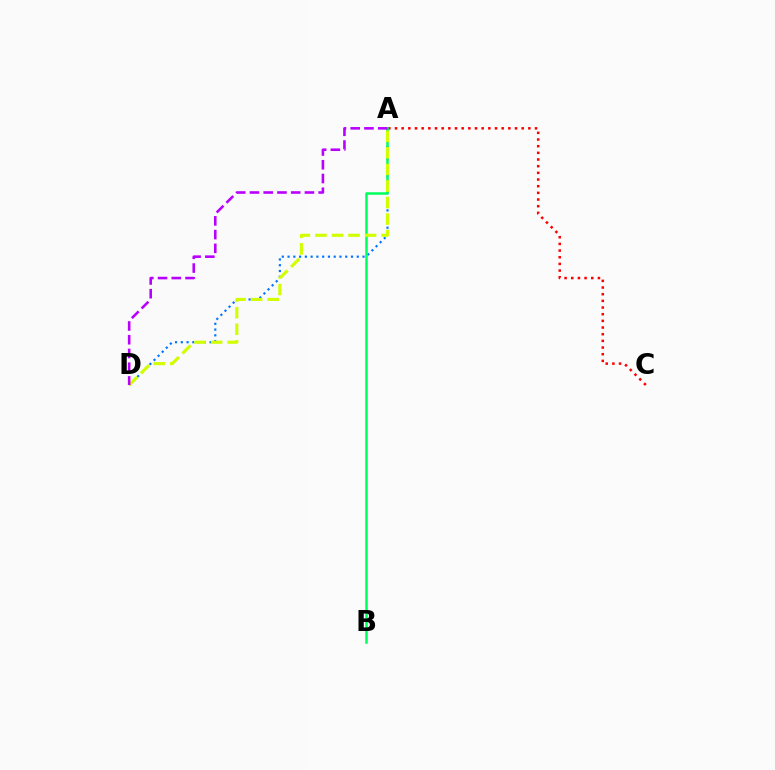{('A', 'C'): [{'color': '#ff0000', 'line_style': 'dotted', 'thickness': 1.81}], ('A', 'D'): [{'color': '#0074ff', 'line_style': 'dotted', 'thickness': 1.57}, {'color': '#d1ff00', 'line_style': 'dashed', 'thickness': 2.25}, {'color': '#b900ff', 'line_style': 'dashed', 'thickness': 1.87}], ('A', 'B'): [{'color': '#00ff5c', 'line_style': 'solid', 'thickness': 1.8}]}